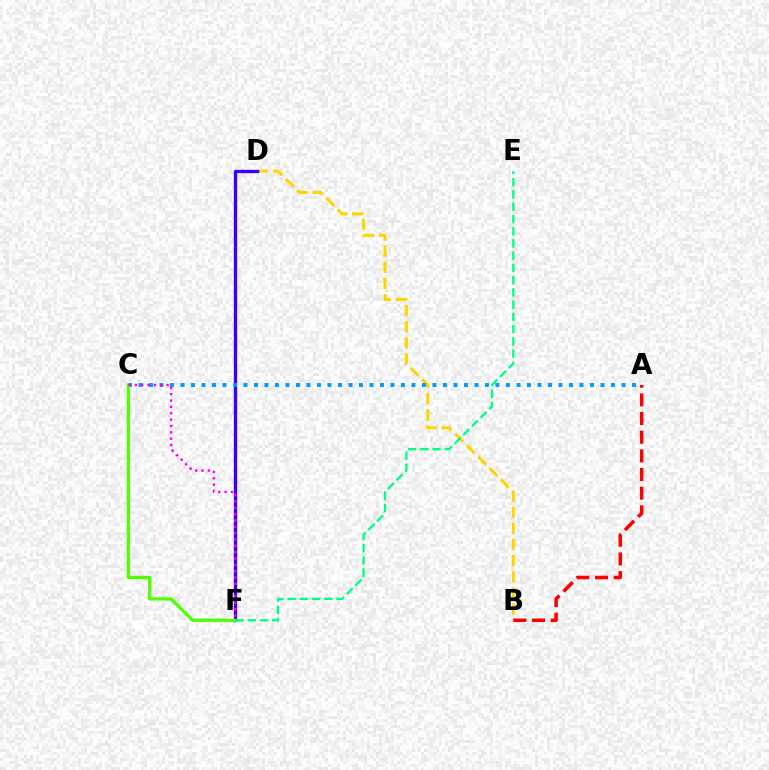{('B', 'D'): [{'color': '#ffd500', 'line_style': 'dashed', 'thickness': 2.19}], ('D', 'F'): [{'color': '#3700ff', 'line_style': 'solid', 'thickness': 2.41}], ('A', 'C'): [{'color': '#009eff', 'line_style': 'dotted', 'thickness': 2.85}], ('C', 'F'): [{'color': '#4fff00', 'line_style': 'solid', 'thickness': 2.31}, {'color': '#ff00ed', 'line_style': 'dotted', 'thickness': 1.73}], ('A', 'B'): [{'color': '#ff0000', 'line_style': 'dashed', 'thickness': 2.53}], ('E', 'F'): [{'color': '#00ff86', 'line_style': 'dashed', 'thickness': 1.66}]}